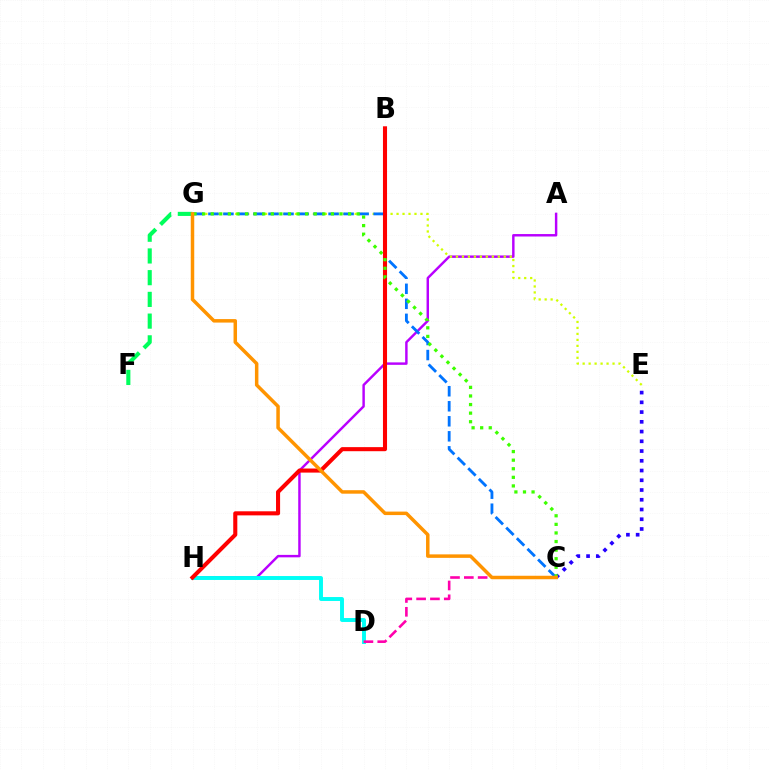{('A', 'H'): [{'color': '#b900ff', 'line_style': 'solid', 'thickness': 1.76}], ('E', 'G'): [{'color': '#d1ff00', 'line_style': 'dotted', 'thickness': 1.62}], ('C', 'E'): [{'color': '#2500ff', 'line_style': 'dotted', 'thickness': 2.65}], ('D', 'H'): [{'color': '#00fff6', 'line_style': 'solid', 'thickness': 2.82}], ('C', 'G'): [{'color': '#0074ff', 'line_style': 'dashed', 'thickness': 2.04}, {'color': '#3dff00', 'line_style': 'dotted', 'thickness': 2.33}, {'color': '#ff9400', 'line_style': 'solid', 'thickness': 2.51}], ('B', 'H'): [{'color': '#ff0000', 'line_style': 'solid', 'thickness': 2.93}], ('F', 'G'): [{'color': '#00ff5c', 'line_style': 'dashed', 'thickness': 2.95}], ('C', 'D'): [{'color': '#ff00ac', 'line_style': 'dashed', 'thickness': 1.88}]}